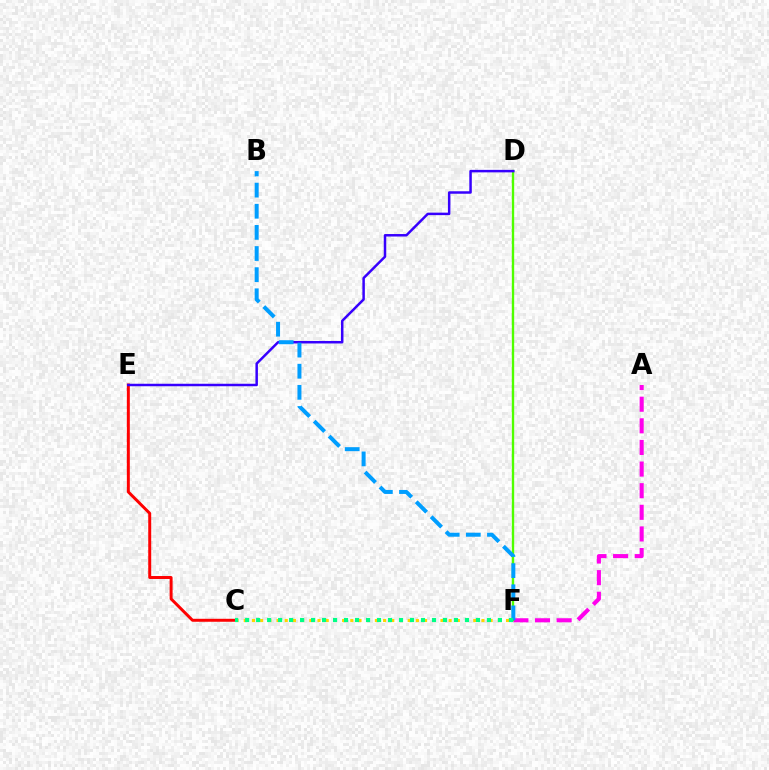{('A', 'F'): [{'color': '#ff00ed', 'line_style': 'dashed', 'thickness': 2.94}], ('D', 'F'): [{'color': '#4fff00', 'line_style': 'solid', 'thickness': 1.7}], ('C', 'E'): [{'color': '#ff0000', 'line_style': 'solid', 'thickness': 2.14}], ('C', 'F'): [{'color': '#ffd500', 'line_style': 'dotted', 'thickness': 2.23}, {'color': '#00ff86', 'line_style': 'dotted', 'thickness': 2.99}], ('D', 'E'): [{'color': '#3700ff', 'line_style': 'solid', 'thickness': 1.79}], ('B', 'F'): [{'color': '#009eff', 'line_style': 'dashed', 'thickness': 2.87}]}